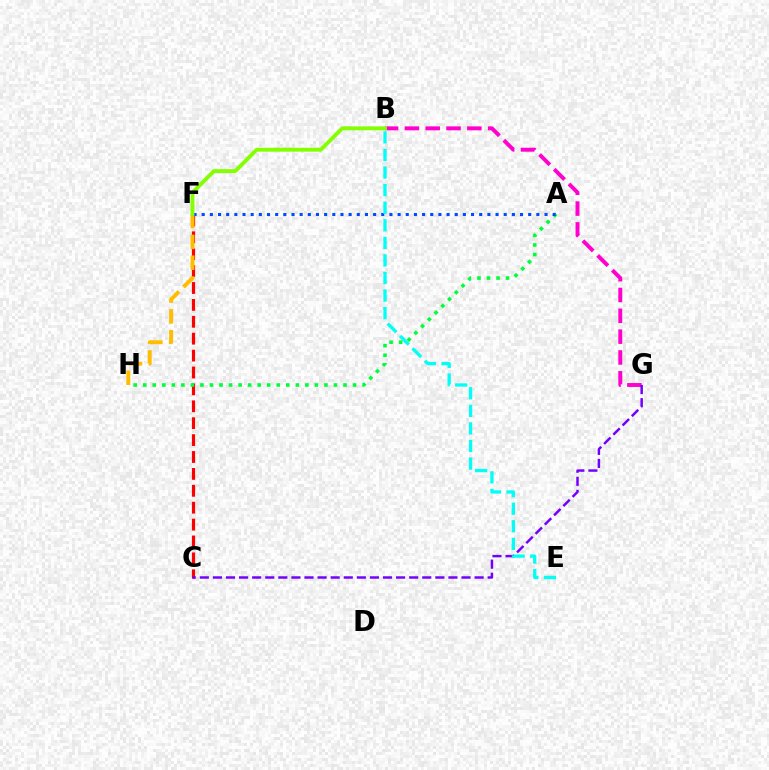{('B', 'G'): [{'color': '#ff00cf', 'line_style': 'dashed', 'thickness': 2.83}], ('C', 'F'): [{'color': '#ff0000', 'line_style': 'dashed', 'thickness': 2.3}], ('C', 'G'): [{'color': '#7200ff', 'line_style': 'dashed', 'thickness': 1.78}], ('F', 'H'): [{'color': '#ffbd00', 'line_style': 'dashed', 'thickness': 2.83}], ('A', 'H'): [{'color': '#00ff39', 'line_style': 'dotted', 'thickness': 2.59}], ('A', 'F'): [{'color': '#004bff', 'line_style': 'dotted', 'thickness': 2.22}], ('B', 'F'): [{'color': '#84ff00', 'line_style': 'solid', 'thickness': 2.8}], ('B', 'E'): [{'color': '#00fff6', 'line_style': 'dashed', 'thickness': 2.39}]}